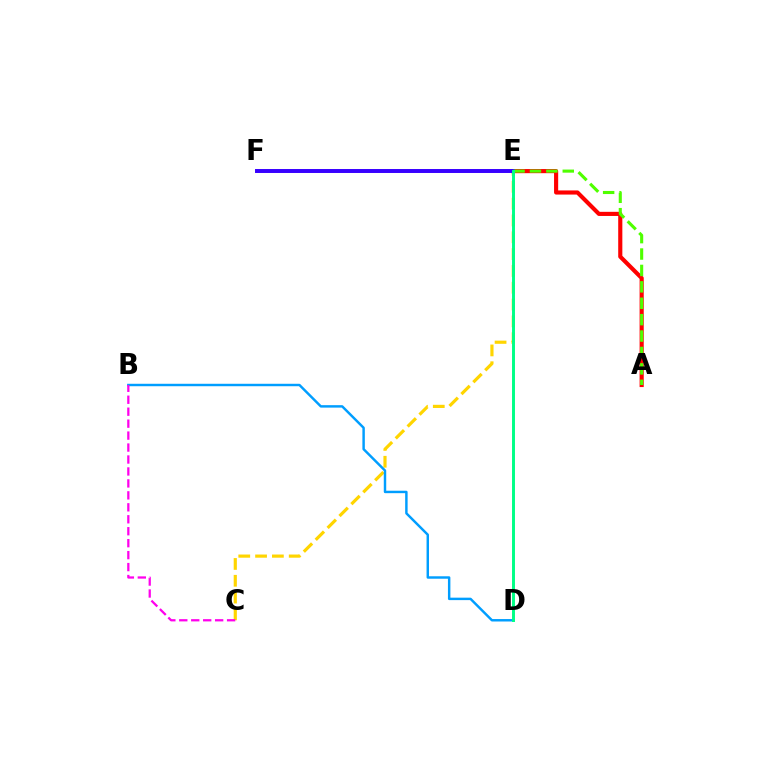{('C', 'E'): [{'color': '#ffd500', 'line_style': 'dashed', 'thickness': 2.28}], ('A', 'E'): [{'color': '#ff0000', 'line_style': 'solid', 'thickness': 2.98}, {'color': '#4fff00', 'line_style': 'dashed', 'thickness': 2.23}], ('E', 'F'): [{'color': '#3700ff', 'line_style': 'solid', 'thickness': 2.85}], ('B', 'D'): [{'color': '#009eff', 'line_style': 'solid', 'thickness': 1.76}], ('D', 'E'): [{'color': '#00ff86', 'line_style': 'solid', 'thickness': 2.12}], ('B', 'C'): [{'color': '#ff00ed', 'line_style': 'dashed', 'thickness': 1.62}]}